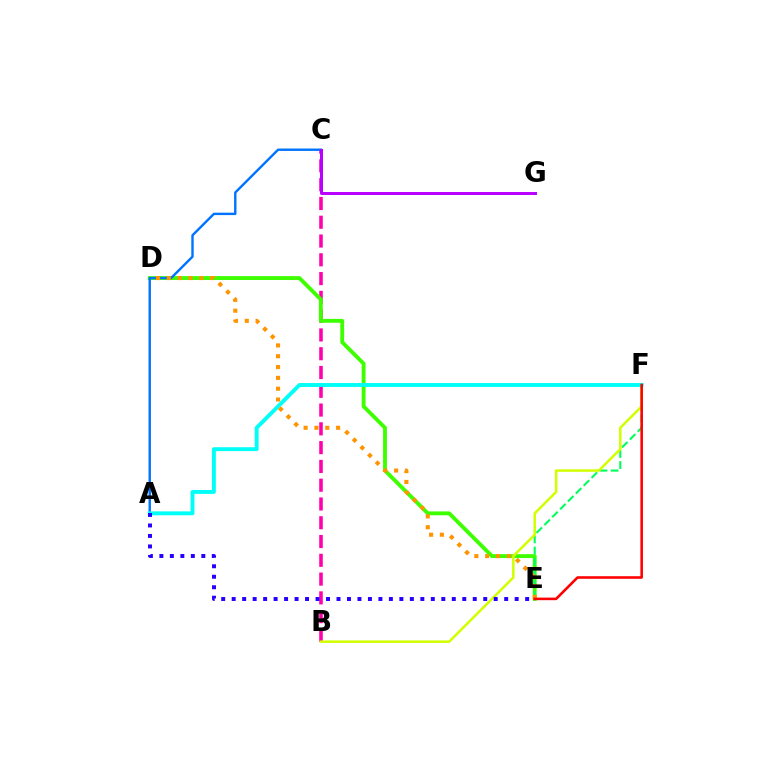{('B', 'C'): [{'color': '#ff00ac', 'line_style': 'dashed', 'thickness': 2.55}], ('D', 'E'): [{'color': '#3dff00', 'line_style': 'solid', 'thickness': 2.77}, {'color': '#ff9400', 'line_style': 'dotted', 'thickness': 2.94}], ('A', 'C'): [{'color': '#0074ff', 'line_style': 'solid', 'thickness': 1.73}], ('E', 'F'): [{'color': '#00ff5c', 'line_style': 'dashed', 'thickness': 1.51}, {'color': '#ff0000', 'line_style': 'solid', 'thickness': 1.86}], ('B', 'F'): [{'color': '#d1ff00', 'line_style': 'solid', 'thickness': 1.81}], ('A', 'F'): [{'color': '#00fff6', 'line_style': 'solid', 'thickness': 2.81}], ('A', 'E'): [{'color': '#2500ff', 'line_style': 'dotted', 'thickness': 2.85}], ('C', 'G'): [{'color': '#b900ff', 'line_style': 'solid', 'thickness': 2.14}]}